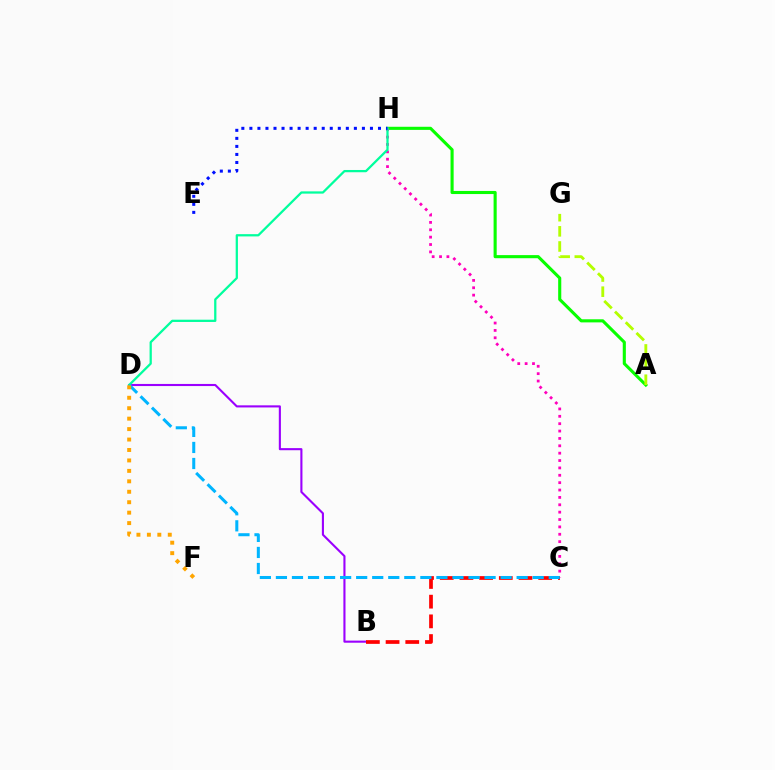{('A', 'H'): [{'color': '#08ff00', 'line_style': 'solid', 'thickness': 2.23}], ('C', 'H'): [{'color': '#ff00bd', 'line_style': 'dotted', 'thickness': 2.0}], ('B', 'D'): [{'color': '#9b00ff', 'line_style': 'solid', 'thickness': 1.52}], ('B', 'C'): [{'color': '#ff0000', 'line_style': 'dashed', 'thickness': 2.68}], ('D', 'H'): [{'color': '#00ff9d', 'line_style': 'solid', 'thickness': 1.63}], ('C', 'D'): [{'color': '#00b5ff', 'line_style': 'dashed', 'thickness': 2.18}], ('D', 'F'): [{'color': '#ffa500', 'line_style': 'dotted', 'thickness': 2.84}], ('A', 'G'): [{'color': '#b3ff00', 'line_style': 'dashed', 'thickness': 2.06}], ('E', 'H'): [{'color': '#0010ff', 'line_style': 'dotted', 'thickness': 2.18}]}